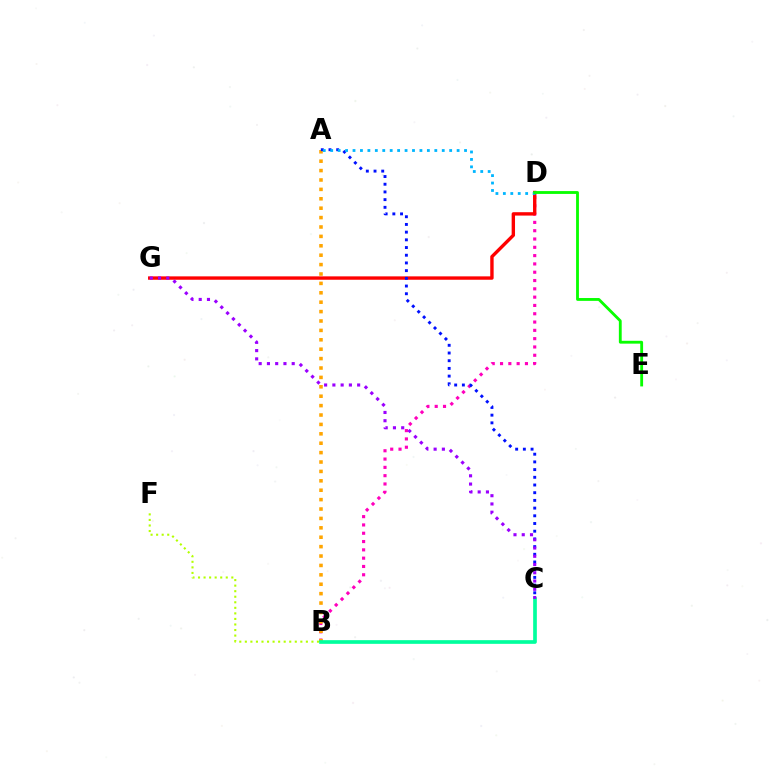{('B', 'D'): [{'color': '#ff00bd', 'line_style': 'dotted', 'thickness': 2.26}], ('D', 'G'): [{'color': '#ff0000', 'line_style': 'solid', 'thickness': 2.43}], ('B', 'F'): [{'color': '#b3ff00', 'line_style': 'dotted', 'thickness': 1.51}], ('A', 'B'): [{'color': '#ffa500', 'line_style': 'dotted', 'thickness': 2.55}], ('A', 'C'): [{'color': '#0010ff', 'line_style': 'dotted', 'thickness': 2.09}], ('B', 'C'): [{'color': '#00ff9d', 'line_style': 'solid', 'thickness': 2.65}], ('C', 'G'): [{'color': '#9b00ff', 'line_style': 'dotted', 'thickness': 2.24}], ('A', 'D'): [{'color': '#00b5ff', 'line_style': 'dotted', 'thickness': 2.02}], ('D', 'E'): [{'color': '#08ff00', 'line_style': 'solid', 'thickness': 2.04}]}